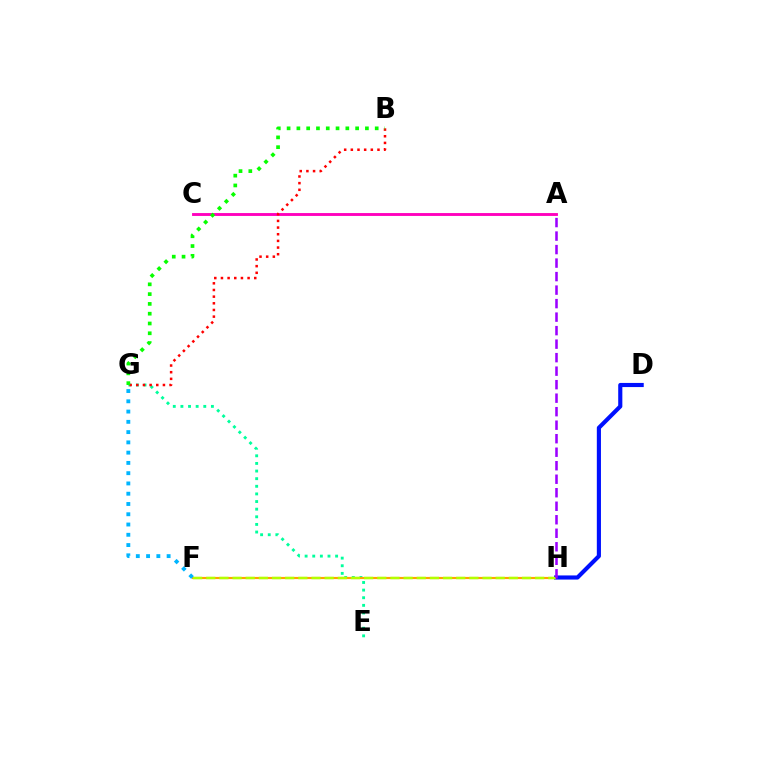{('E', 'G'): [{'color': '#00ff9d', 'line_style': 'dotted', 'thickness': 2.07}], ('F', 'H'): [{'color': '#ffa500', 'line_style': 'solid', 'thickness': 1.56}, {'color': '#b3ff00', 'line_style': 'dashed', 'thickness': 1.79}], ('D', 'H'): [{'color': '#0010ff', 'line_style': 'solid', 'thickness': 2.97}], ('A', 'C'): [{'color': '#ff00bd', 'line_style': 'solid', 'thickness': 2.07}], ('B', 'G'): [{'color': '#ff0000', 'line_style': 'dotted', 'thickness': 1.81}, {'color': '#08ff00', 'line_style': 'dotted', 'thickness': 2.66}], ('F', 'G'): [{'color': '#00b5ff', 'line_style': 'dotted', 'thickness': 2.79}], ('A', 'H'): [{'color': '#9b00ff', 'line_style': 'dashed', 'thickness': 1.84}]}